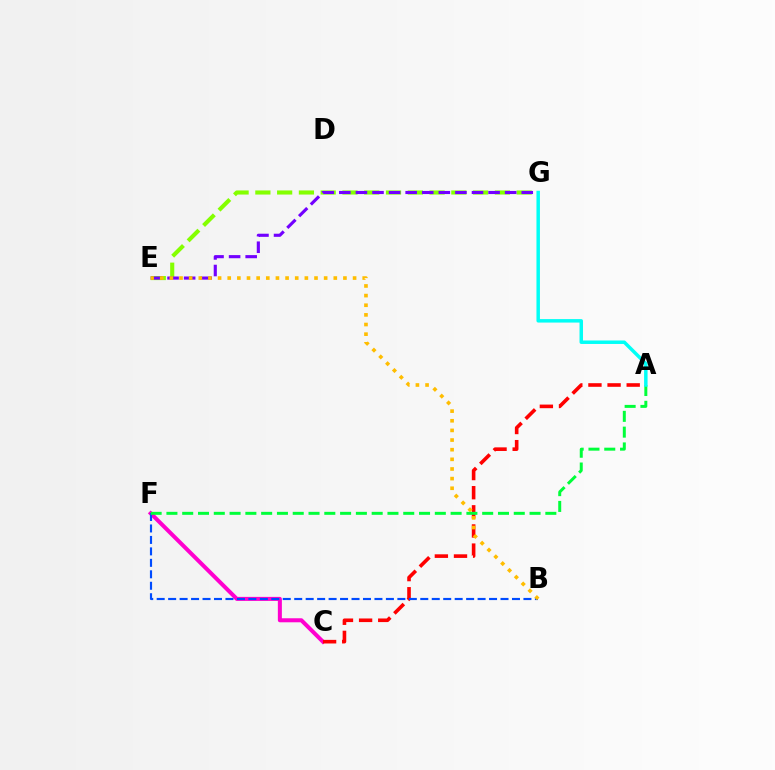{('E', 'G'): [{'color': '#84ff00', 'line_style': 'dashed', 'thickness': 2.96}, {'color': '#7200ff', 'line_style': 'dashed', 'thickness': 2.25}], ('C', 'F'): [{'color': '#ff00cf', 'line_style': 'solid', 'thickness': 2.9}], ('A', 'C'): [{'color': '#ff0000', 'line_style': 'dashed', 'thickness': 2.6}], ('B', 'F'): [{'color': '#004bff', 'line_style': 'dashed', 'thickness': 1.56}], ('B', 'E'): [{'color': '#ffbd00', 'line_style': 'dotted', 'thickness': 2.62}], ('A', 'F'): [{'color': '#00ff39', 'line_style': 'dashed', 'thickness': 2.14}], ('A', 'G'): [{'color': '#00fff6', 'line_style': 'solid', 'thickness': 2.5}]}